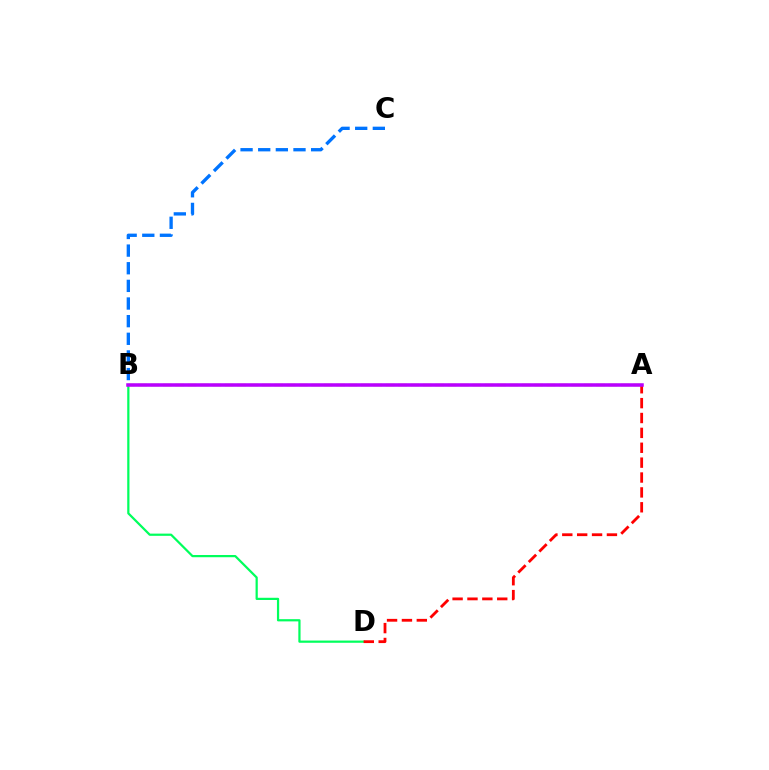{('B', 'D'): [{'color': '#00ff5c', 'line_style': 'solid', 'thickness': 1.6}], ('A', 'B'): [{'color': '#d1ff00', 'line_style': 'dashed', 'thickness': 1.68}, {'color': '#b900ff', 'line_style': 'solid', 'thickness': 2.54}], ('A', 'D'): [{'color': '#ff0000', 'line_style': 'dashed', 'thickness': 2.02}], ('B', 'C'): [{'color': '#0074ff', 'line_style': 'dashed', 'thickness': 2.4}]}